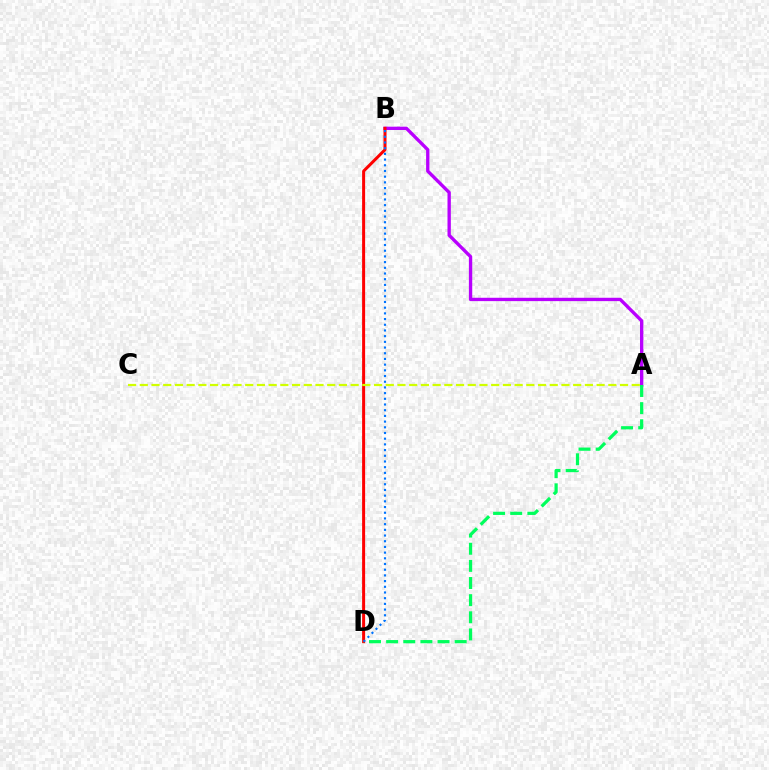{('A', 'B'): [{'color': '#b900ff', 'line_style': 'solid', 'thickness': 2.41}], ('B', 'D'): [{'color': '#ff0000', 'line_style': 'solid', 'thickness': 2.17}, {'color': '#0074ff', 'line_style': 'dotted', 'thickness': 1.55}], ('A', 'D'): [{'color': '#00ff5c', 'line_style': 'dashed', 'thickness': 2.33}], ('A', 'C'): [{'color': '#d1ff00', 'line_style': 'dashed', 'thickness': 1.59}]}